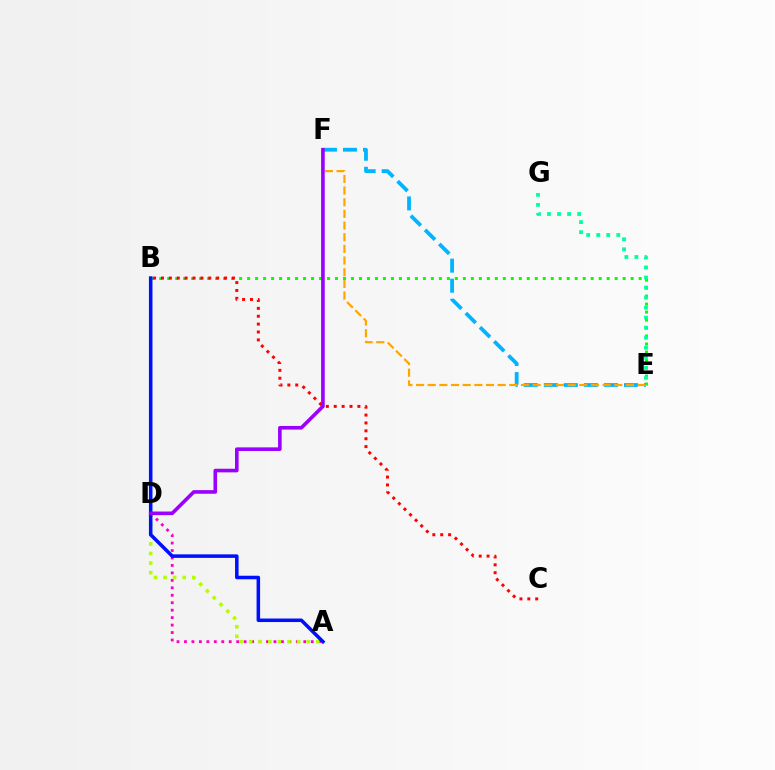{('B', 'E'): [{'color': '#08ff00', 'line_style': 'dotted', 'thickness': 2.17}], ('A', 'D'): [{'color': '#ff00bd', 'line_style': 'dotted', 'thickness': 2.03}, {'color': '#b3ff00', 'line_style': 'dotted', 'thickness': 2.6}], ('E', 'F'): [{'color': '#00b5ff', 'line_style': 'dashed', 'thickness': 2.72}, {'color': '#ffa500', 'line_style': 'dashed', 'thickness': 1.58}], ('E', 'G'): [{'color': '#00ff9d', 'line_style': 'dotted', 'thickness': 2.73}], ('A', 'B'): [{'color': '#0010ff', 'line_style': 'solid', 'thickness': 2.55}], ('B', 'C'): [{'color': '#ff0000', 'line_style': 'dotted', 'thickness': 2.14}], ('D', 'F'): [{'color': '#9b00ff', 'line_style': 'solid', 'thickness': 2.6}]}